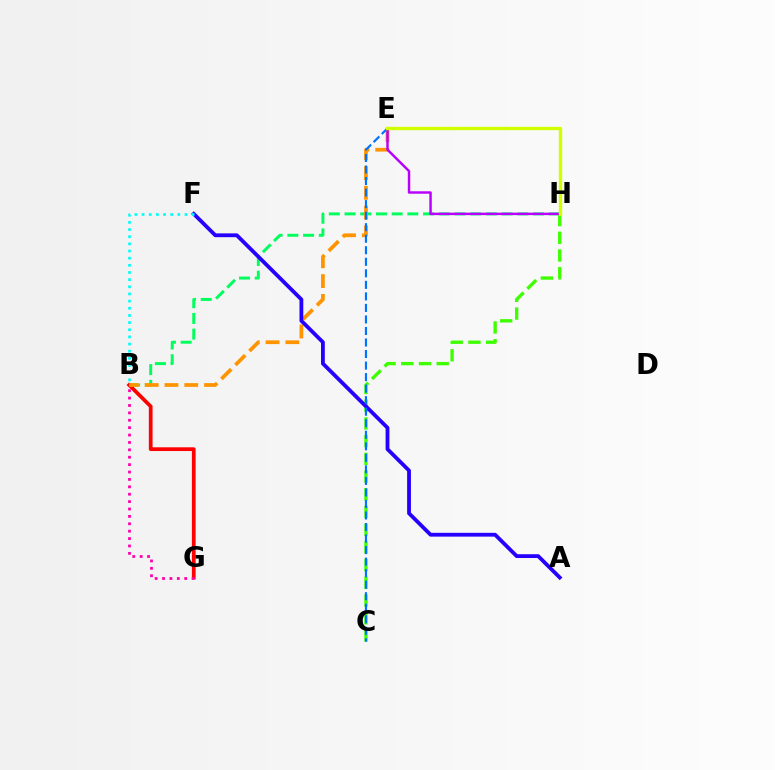{('C', 'H'): [{'color': '#3dff00', 'line_style': 'dashed', 'thickness': 2.41}], ('B', 'G'): [{'color': '#ff0000', 'line_style': 'solid', 'thickness': 2.69}, {'color': '#ff00ac', 'line_style': 'dotted', 'thickness': 2.01}], ('B', 'H'): [{'color': '#00ff5c', 'line_style': 'dashed', 'thickness': 2.13}], ('B', 'E'): [{'color': '#ff9400', 'line_style': 'dashed', 'thickness': 2.69}], ('A', 'F'): [{'color': '#2500ff', 'line_style': 'solid', 'thickness': 2.74}], ('C', 'E'): [{'color': '#0074ff', 'line_style': 'dashed', 'thickness': 1.57}], ('E', 'H'): [{'color': '#b900ff', 'line_style': 'solid', 'thickness': 1.76}, {'color': '#d1ff00', 'line_style': 'solid', 'thickness': 2.42}], ('B', 'F'): [{'color': '#00fff6', 'line_style': 'dotted', 'thickness': 1.94}]}